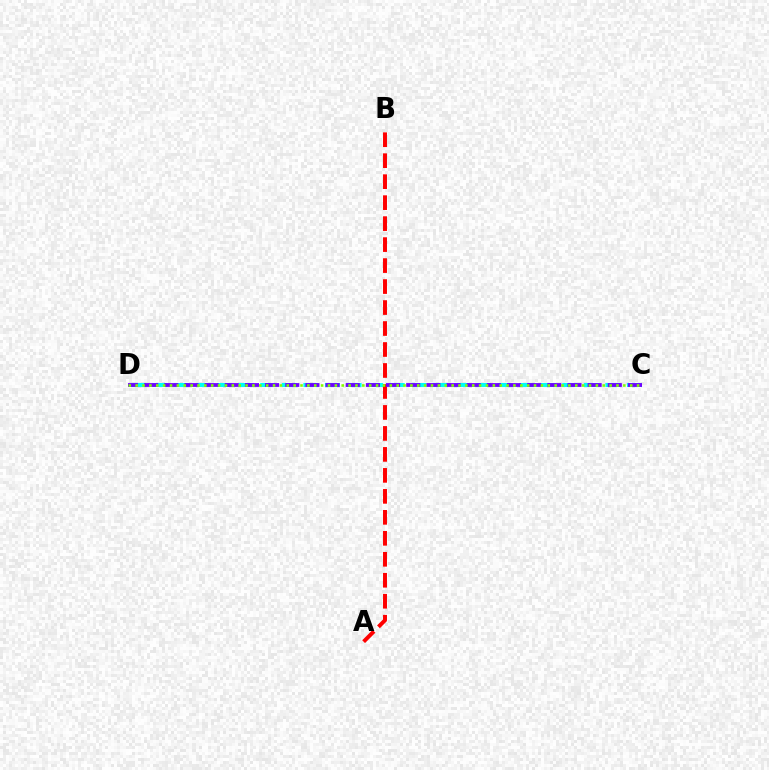{('A', 'B'): [{'color': '#ff0000', 'line_style': 'dashed', 'thickness': 2.85}], ('C', 'D'): [{'color': '#00fff6', 'line_style': 'dashed', 'thickness': 2.93}, {'color': '#7200ff', 'line_style': 'dashed', 'thickness': 2.74}, {'color': '#84ff00', 'line_style': 'dotted', 'thickness': 1.87}]}